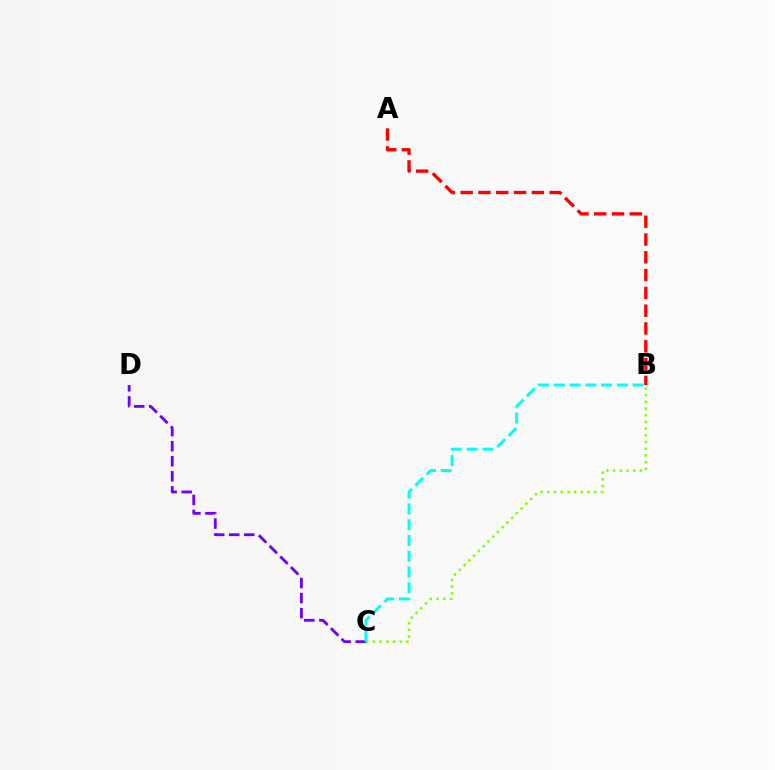{('C', 'D'): [{'color': '#7200ff', 'line_style': 'dashed', 'thickness': 2.05}], ('B', 'C'): [{'color': '#84ff00', 'line_style': 'dotted', 'thickness': 1.82}, {'color': '#00fff6', 'line_style': 'dashed', 'thickness': 2.14}], ('A', 'B'): [{'color': '#ff0000', 'line_style': 'dashed', 'thickness': 2.42}]}